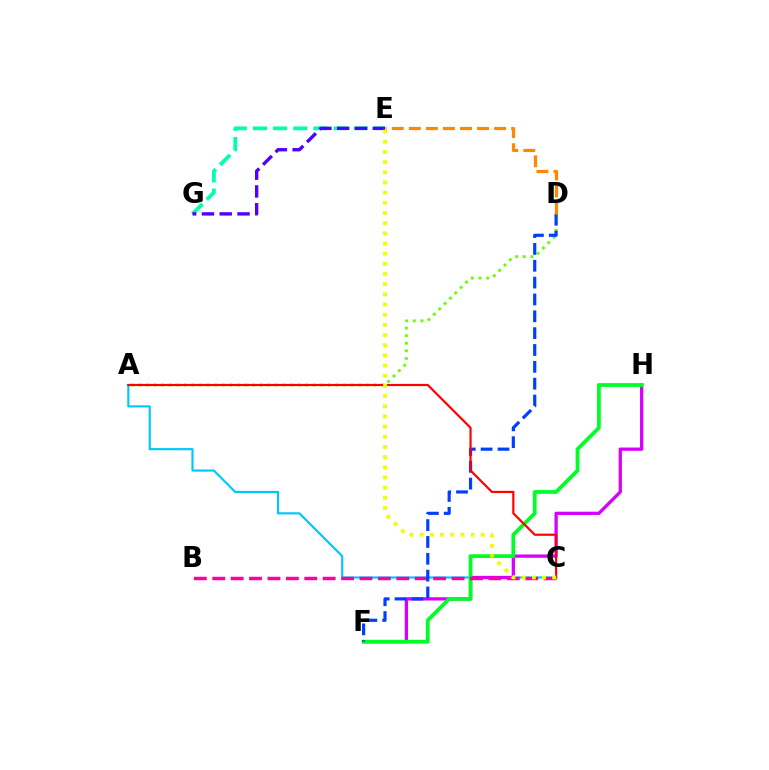{('A', 'C'): [{'color': '#00c7ff', 'line_style': 'solid', 'thickness': 1.55}, {'color': '#ff0000', 'line_style': 'solid', 'thickness': 1.57}], ('E', 'G'): [{'color': '#00ffaf', 'line_style': 'dashed', 'thickness': 2.74}, {'color': '#4f00ff', 'line_style': 'dashed', 'thickness': 2.42}], ('A', 'D'): [{'color': '#66ff00', 'line_style': 'dotted', 'thickness': 2.06}], ('F', 'H'): [{'color': '#d600ff', 'line_style': 'solid', 'thickness': 2.36}, {'color': '#00ff27', 'line_style': 'solid', 'thickness': 2.71}], ('B', 'C'): [{'color': '#ff00a0', 'line_style': 'dashed', 'thickness': 2.5}], ('D', 'F'): [{'color': '#003fff', 'line_style': 'dashed', 'thickness': 2.29}], ('C', 'E'): [{'color': '#eeff00', 'line_style': 'dotted', 'thickness': 2.76}], ('D', 'E'): [{'color': '#ff8800', 'line_style': 'dashed', 'thickness': 2.32}]}